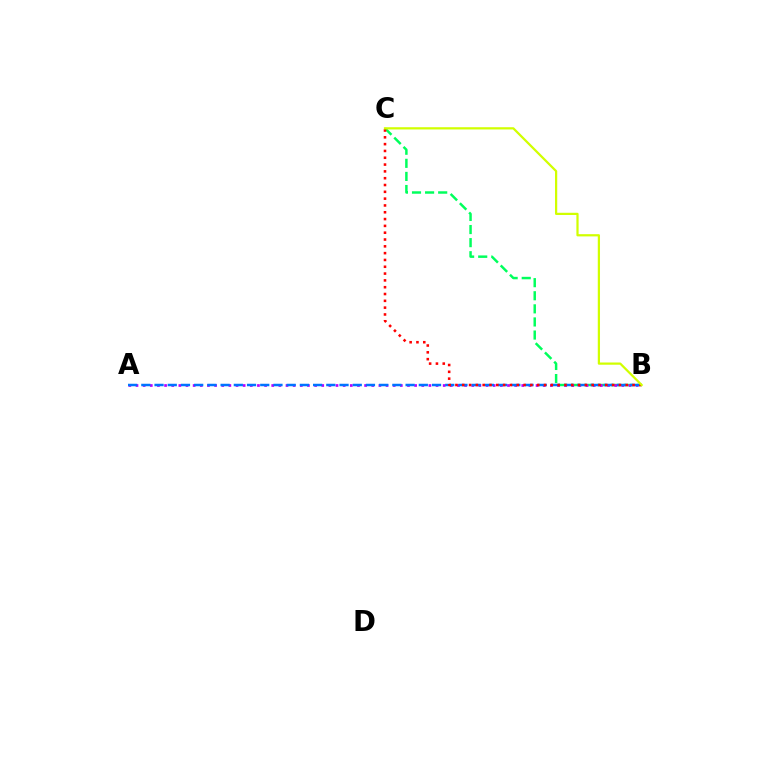{('B', 'C'): [{'color': '#00ff5c', 'line_style': 'dashed', 'thickness': 1.78}, {'color': '#ff0000', 'line_style': 'dotted', 'thickness': 1.85}, {'color': '#d1ff00', 'line_style': 'solid', 'thickness': 1.61}], ('A', 'B'): [{'color': '#b900ff', 'line_style': 'dotted', 'thickness': 1.94}, {'color': '#0074ff', 'line_style': 'dashed', 'thickness': 1.8}]}